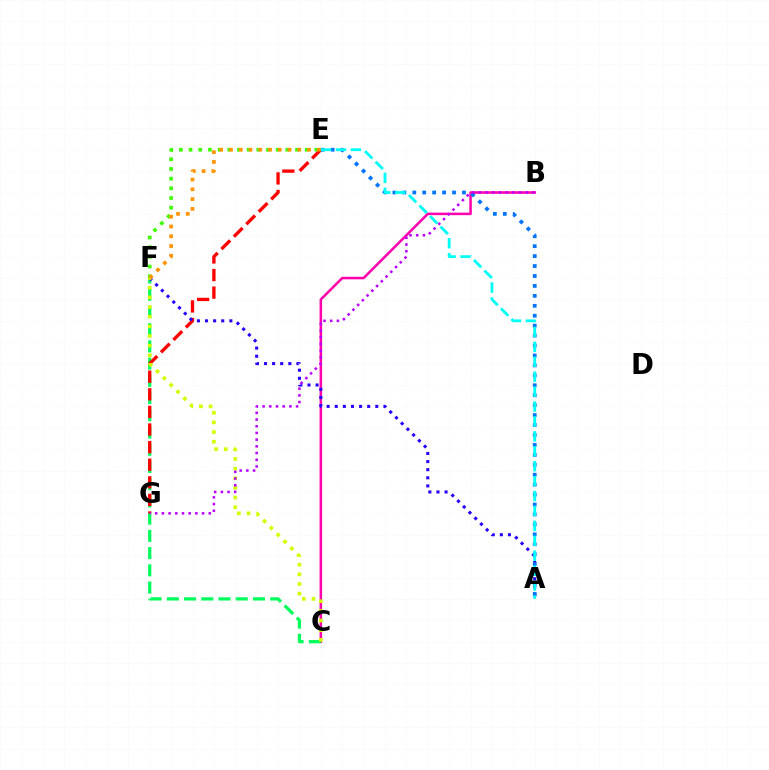{('E', 'F'): [{'color': '#3dff00', 'line_style': 'dotted', 'thickness': 2.63}, {'color': '#ff9400', 'line_style': 'dotted', 'thickness': 2.65}], ('B', 'C'): [{'color': '#ff00ac', 'line_style': 'solid', 'thickness': 1.83}], ('C', 'F'): [{'color': '#00ff5c', 'line_style': 'dashed', 'thickness': 2.34}, {'color': '#d1ff00', 'line_style': 'dotted', 'thickness': 2.62}], ('E', 'G'): [{'color': '#ff0000', 'line_style': 'dashed', 'thickness': 2.39}], ('A', 'F'): [{'color': '#2500ff', 'line_style': 'dotted', 'thickness': 2.2}], ('A', 'E'): [{'color': '#0074ff', 'line_style': 'dotted', 'thickness': 2.7}, {'color': '#00fff6', 'line_style': 'dashed', 'thickness': 2.03}], ('B', 'G'): [{'color': '#b900ff', 'line_style': 'dotted', 'thickness': 1.82}]}